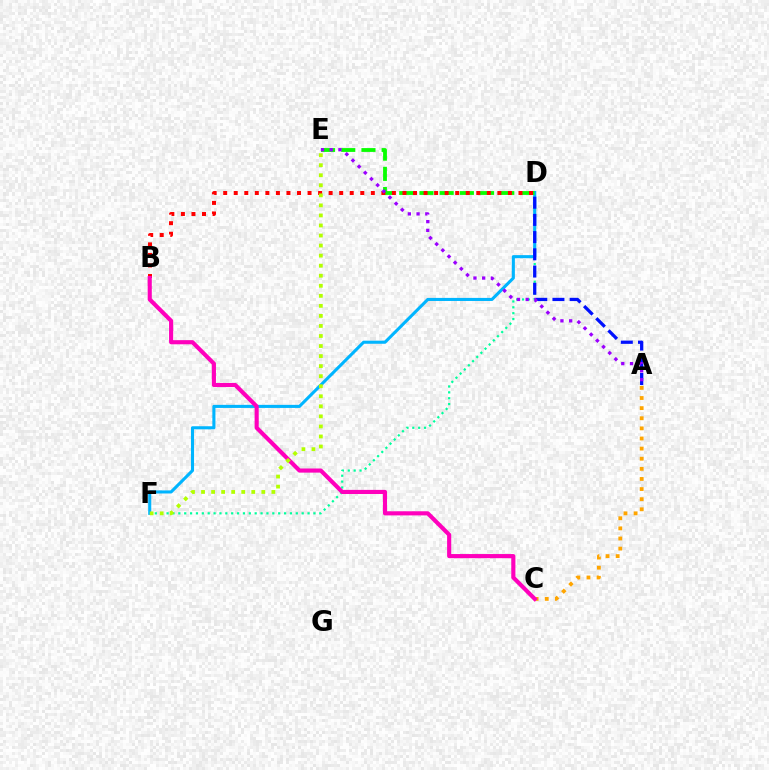{('D', 'F'): [{'color': '#00ff9d', 'line_style': 'dotted', 'thickness': 1.6}, {'color': '#00b5ff', 'line_style': 'solid', 'thickness': 2.22}], ('D', 'E'): [{'color': '#08ff00', 'line_style': 'dashed', 'thickness': 2.74}], ('A', 'C'): [{'color': '#ffa500', 'line_style': 'dotted', 'thickness': 2.75}], ('A', 'D'): [{'color': '#0010ff', 'line_style': 'dashed', 'thickness': 2.34}], ('B', 'D'): [{'color': '#ff0000', 'line_style': 'dotted', 'thickness': 2.87}], ('B', 'C'): [{'color': '#ff00bd', 'line_style': 'solid', 'thickness': 2.97}], ('E', 'F'): [{'color': '#b3ff00', 'line_style': 'dotted', 'thickness': 2.73}], ('A', 'E'): [{'color': '#9b00ff', 'line_style': 'dotted', 'thickness': 2.37}]}